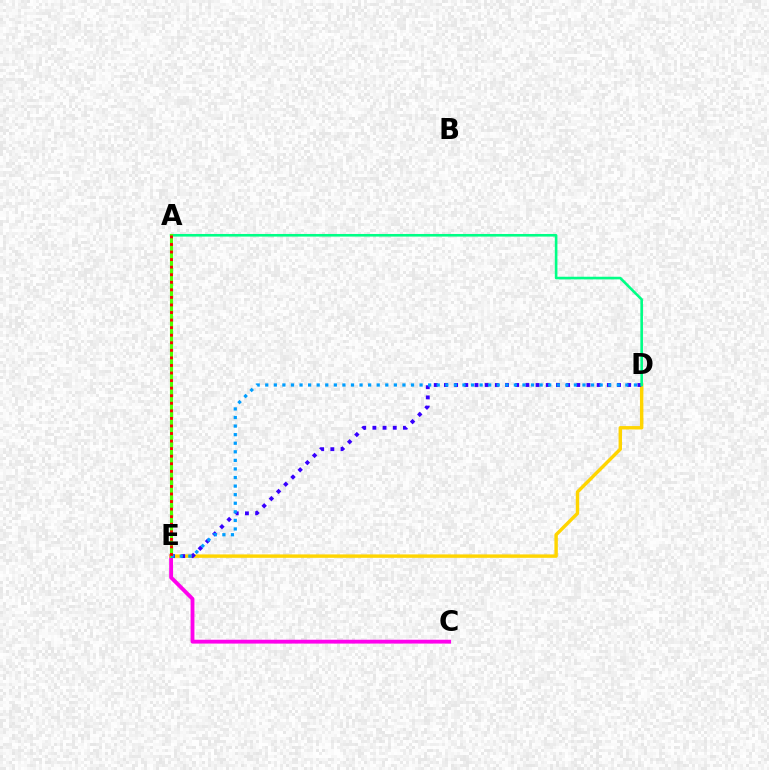{('C', 'E'): [{'color': '#ff00ed', 'line_style': 'solid', 'thickness': 2.76}], ('D', 'E'): [{'color': '#ffd500', 'line_style': 'solid', 'thickness': 2.46}, {'color': '#3700ff', 'line_style': 'dotted', 'thickness': 2.77}, {'color': '#009eff', 'line_style': 'dotted', 'thickness': 2.33}], ('A', 'D'): [{'color': '#00ff86', 'line_style': 'solid', 'thickness': 1.88}], ('A', 'E'): [{'color': '#4fff00', 'line_style': 'solid', 'thickness': 2.24}, {'color': '#ff0000', 'line_style': 'dotted', 'thickness': 2.05}]}